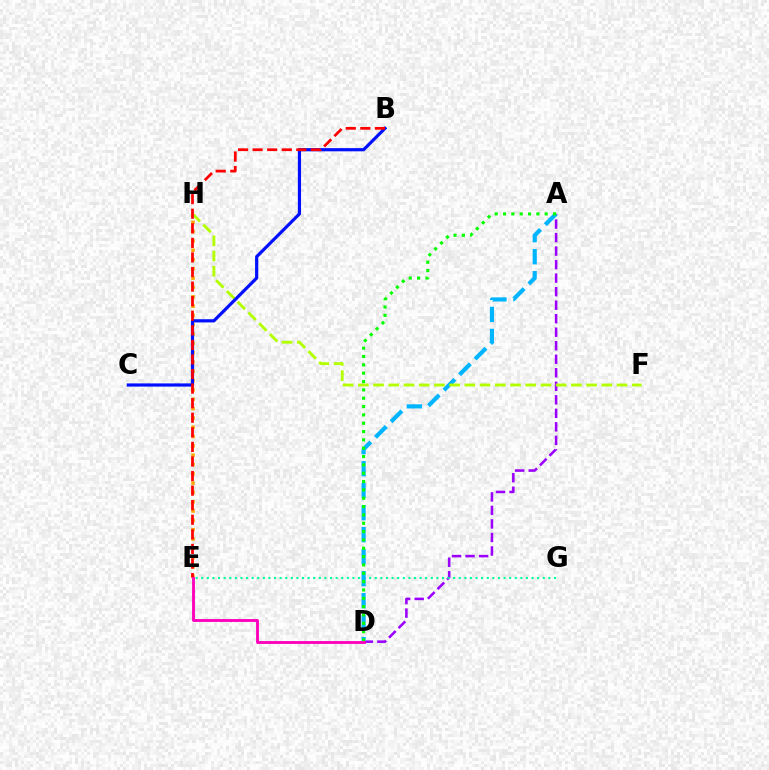{('A', 'D'): [{'color': '#9b00ff', 'line_style': 'dashed', 'thickness': 1.84}, {'color': '#00b5ff', 'line_style': 'dashed', 'thickness': 2.99}, {'color': '#08ff00', 'line_style': 'dotted', 'thickness': 2.26}], ('E', 'G'): [{'color': '#00ff9d', 'line_style': 'dotted', 'thickness': 1.52}], ('E', 'H'): [{'color': '#ffa500', 'line_style': 'dotted', 'thickness': 2.53}], ('F', 'H'): [{'color': '#b3ff00', 'line_style': 'dashed', 'thickness': 2.07}], ('B', 'C'): [{'color': '#0010ff', 'line_style': 'solid', 'thickness': 2.3}], ('B', 'E'): [{'color': '#ff0000', 'line_style': 'dashed', 'thickness': 1.98}], ('D', 'E'): [{'color': '#ff00bd', 'line_style': 'solid', 'thickness': 2.06}]}